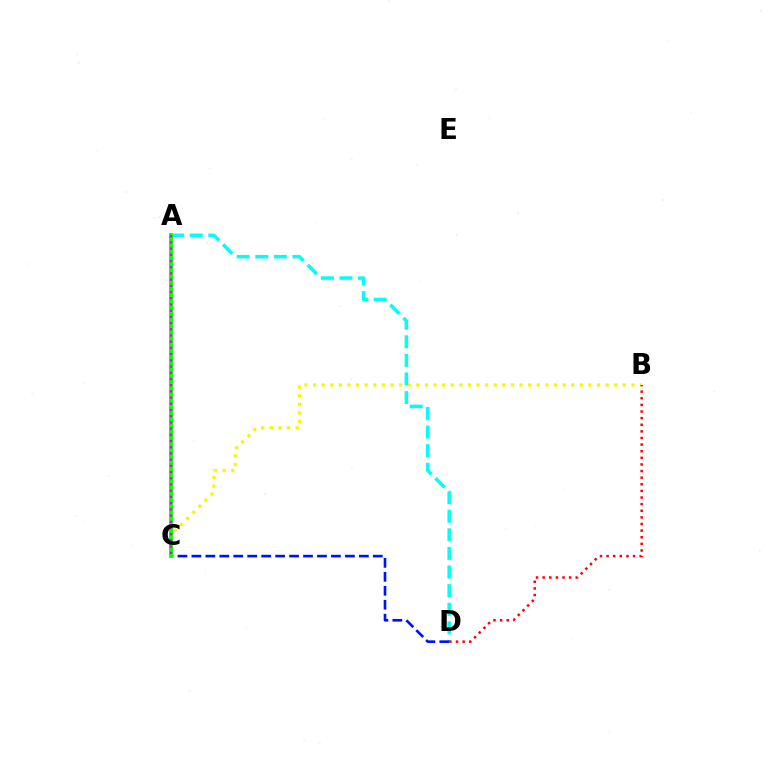{('B', 'C'): [{'color': '#fcf500', 'line_style': 'dotted', 'thickness': 2.34}], ('A', 'D'): [{'color': '#00fff6', 'line_style': 'dashed', 'thickness': 2.53}], ('C', 'D'): [{'color': '#0010ff', 'line_style': 'dashed', 'thickness': 1.9}], ('A', 'C'): [{'color': '#08ff00', 'line_style': 'solid', 'thickness': 2.82}, {'color': '#ee00ff', 'line_style': 'dotted', 'thickness': 1.69}], ('B', 'D'): [{'color': '#ff0000', 'line_style': 'dotted', 'thickness': 1.8}]}